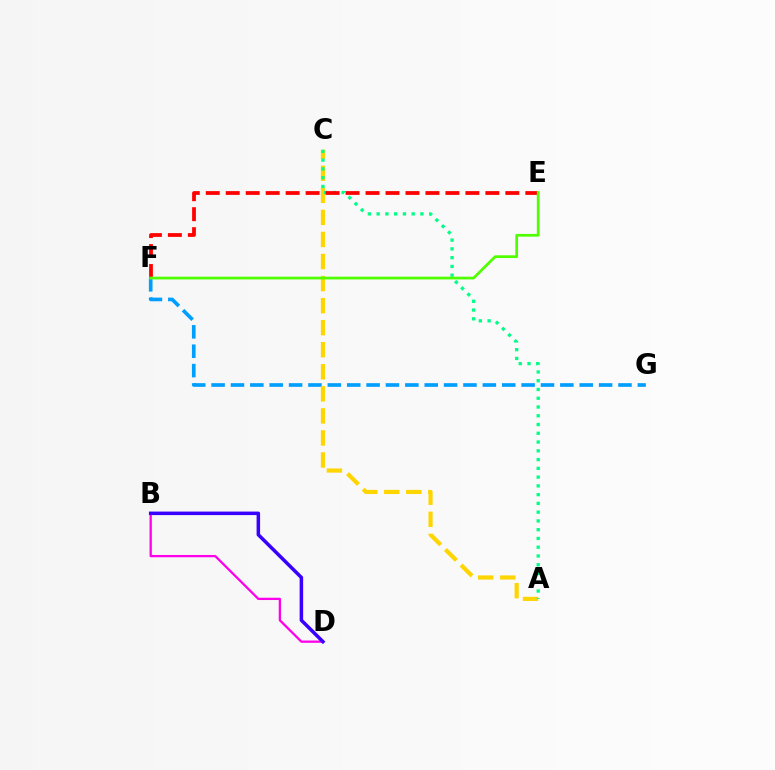{('B', 'D'): [{'color': '#ff00ed', 'line_style': 'solid', 'thickness': 1.64}, {'color': '#3700ff', 'line_style': 'solid', 'thickness': 2.53}], ('F', 'G'): [{'color': '#009eff', 'line_style': 'dashed', 'thickness': 2.63}], ('A', 'C'): [{'color': '#ffd500', 'line_style': 'dashed', 'thickness': 3.0}, {'color': '#00ff86', 'line_style': 'dotted', 'thickness': 2.38}], ('E', 'F'): [{'color': '#ff0000', 'line_style': 'dashed', 'thickness': 2.71}, {'color': '#4fff00', 'line_style': 'solid', 'thickness': 1.97}]}